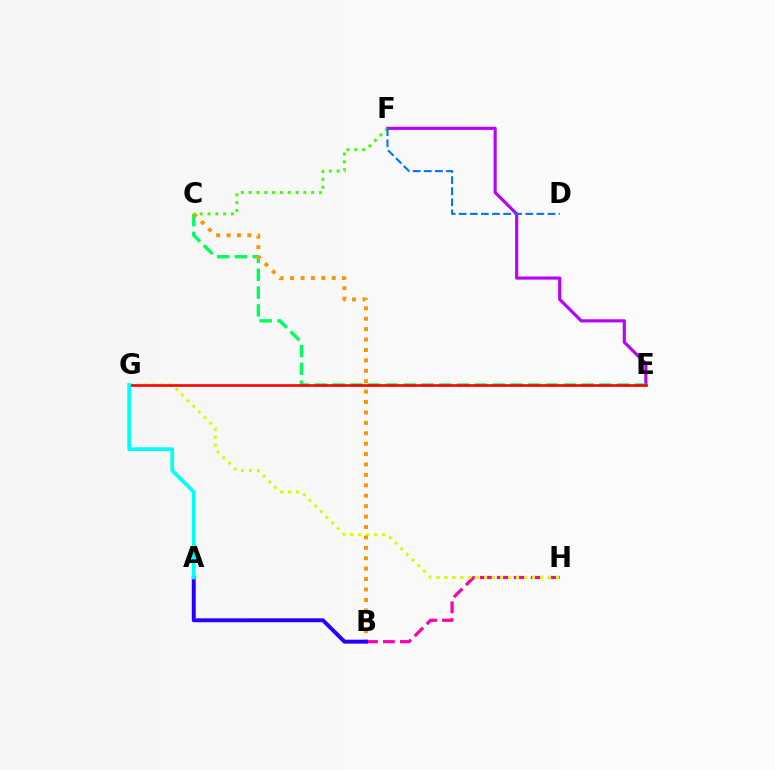{('B', 'H'): [{'color': '#ff00ac', 'line_style': 'dashed', 'thickness': 2.31}], ('G', 'H'): [{'color': '#d1ff00', 'line_style': 'dotted', 'thickness': 2.17}], ('E', 'F'): [{'color': '#b900ff', 'line_style': 'solid', 'thickness': 2.26}], ('C', 'E'): [{'color': '#00ff5c', 'line_style': 'dashed', 'thickness': 2.42}], ('E', 'G'): [{'color': '#ff0000', 'line_style': 'solid', 'thickness': 1.89}], ('B', 'C'): [{'color': '#ff9400', 'line_style': 'dotted', 'thickness': 2.83}], ('A', 'B'): [{'color': '#2500ff', 'line_style': 'solid', 'thickness': 2.82}], ('C', 'F'): [{'color': '#3dff00', 'line_style': 'dotted', 'thickness': 2.12}], ('D', 'F'): [{'color': '#0074ff', 'line_style': 'dashed', 'thickness': 1.51}], ('A', 'G'): [{'color': '#00fff6', 'line_style': 'solid', 'thickness': 2.7}]}